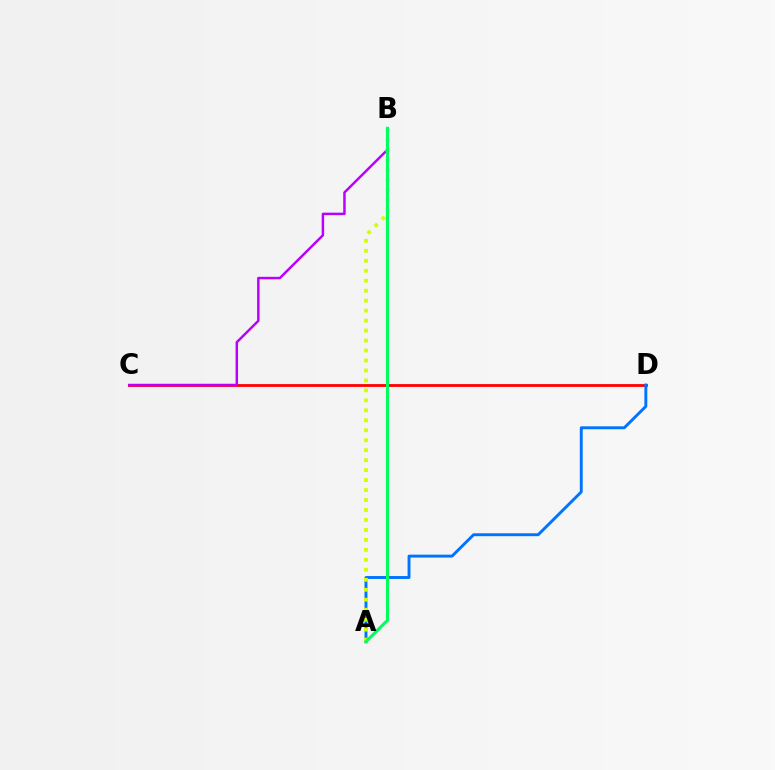{('C', 'D'): [{'color': '#ff0000', 'line_style': 'solid', 'thickness': 2.01}], ('A', 'D'): [{'color': '#0074ff', 'line_style': 'solid', 'thickness': 2.1}], ('B', 'C'): [{'color': '#b900ff', 'line_style': 'solid', 'thickness': 1.78}], ('A', 'B'): [{'color': '#d1ff00', 'line_style': 'dotted', 'thickness': 2.71}, {'color': '#00ff5c', 'line_style': 'solid', 'thickness': 2.22}]}